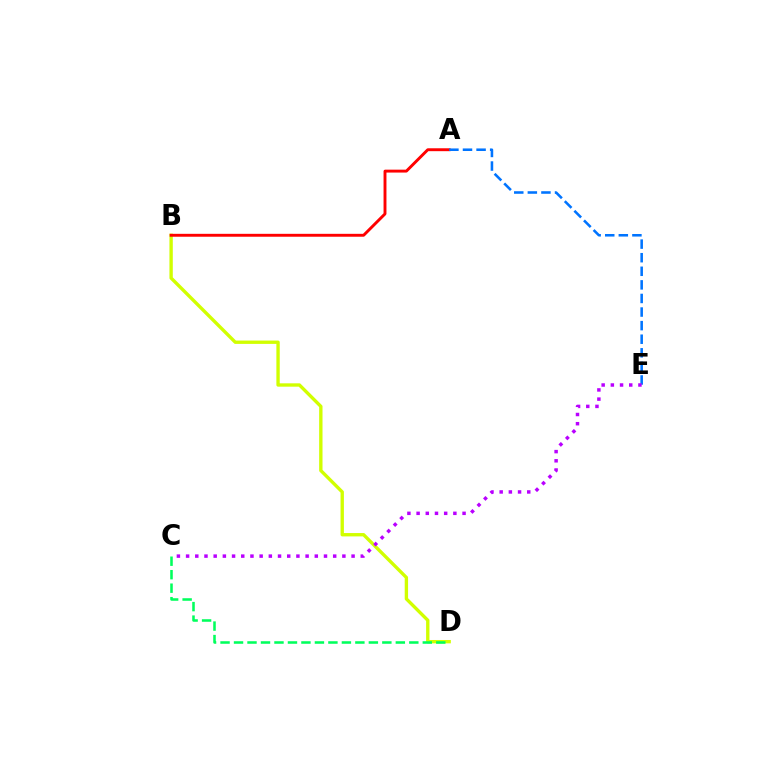{('B', 'D'): [{'color': '#d1ff00', 'line_style': 'solid', 'thickness': 2.42}], ('A', 'B'): [{'color': '#ff0000', 'line_style': 'solid', 'thickness': 2.09}], ('C', 'D'): [{'color': '#00ff5c', 'line_style': 'dashed', 'thickness': 1.83}], ('A', 'E'): [{'color': '#0074ff', 'line_style': 'dashed', 'thickness': 1.85}], ('C', 'E'): [{'color': '#b900ff', 'line_style': 'dotted', 'thickness': 2.5}]}